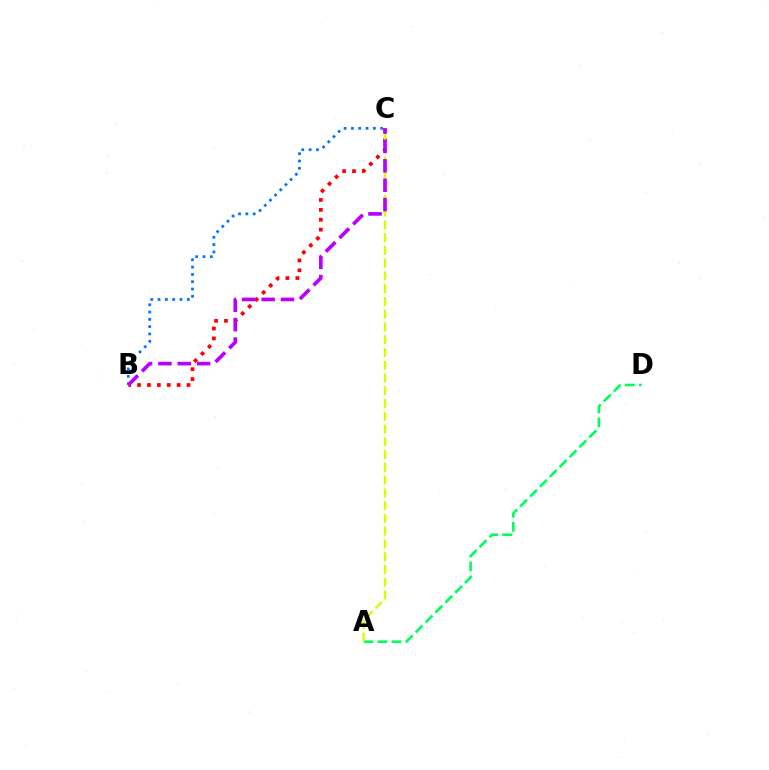{('A', 'D'): [{'color': '#00ff5c', 'line_style': 'dashed', 'thickness': 1.9}], ('B', 'C'): [{'color': '#ff0000', 'line_style': 'dotted', 'thickness': 2.69}, {'color': '#0074ff', 'line_style': 'dotted', 'thickness': 1.99}, {'color': '#b900ff', 'line_style': 'dashed', 'thickness': 2.63}], ('A', 'C'): [{'color': '#d1ff00', 'line_style': 'dashed', 'thickness': 1.73}]}